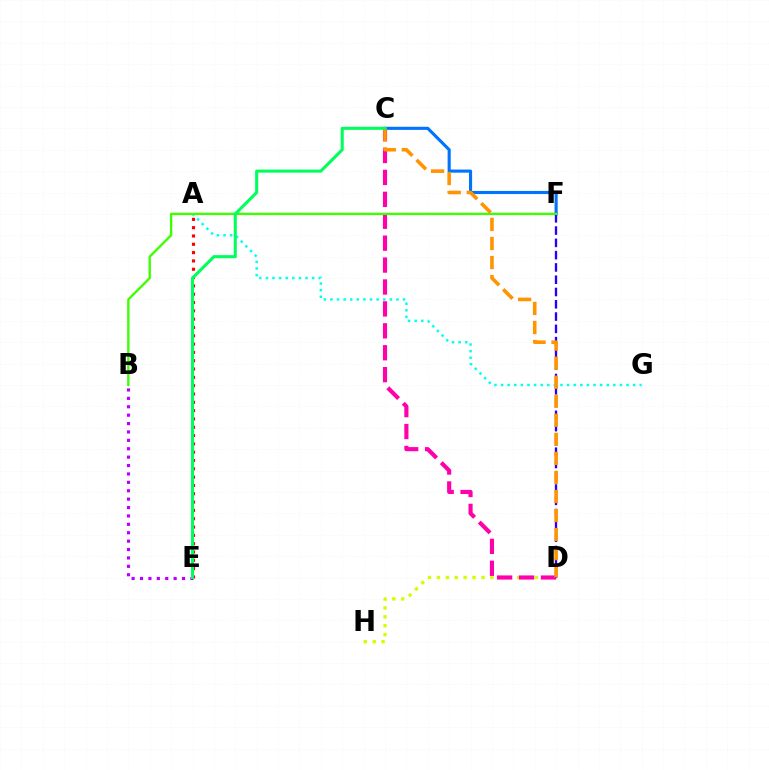{('A', 'E'): [{'color': '#ff0000', 'line_style': 'dotted', 'thickness': 2.26}], ('C', 'F'): [{'color': '#0074ff', 'line_style': 'solid', 'thickness': 2.24}], ('D', 'H'): [{'color': '#d1ff00', 'line_style': 'dotted', 'thickness': 2.42}], ('B', 'E'): [{'color': '#b900ff', 'line_style': 'dotted', 'thickness': 2.28}], ('C', 'D'): [{'color': '#ff00ac', 'line_style': 'dashed', 'thickness': 2.98}, {'color': '#ff9400', 'line_style': 'dashed', 'thickness': 2.59}], ('A', 'G'): [{'color': '#00fff6', 'line_style': 'dotted', 'thickness': 1.79}], ('D', 'F'): [{'color': '#2500ff', 'line_style': 'dashed', 'thickness': 1.67}], ('B', 'F'): [{'color': '#3dff00', 'line_style': 'solid', 'thickness': 1.69}], ('C', 'E'): [{'color': '#00ff5c', 'line_style': 'solid', 'thickness': 2.21}]}